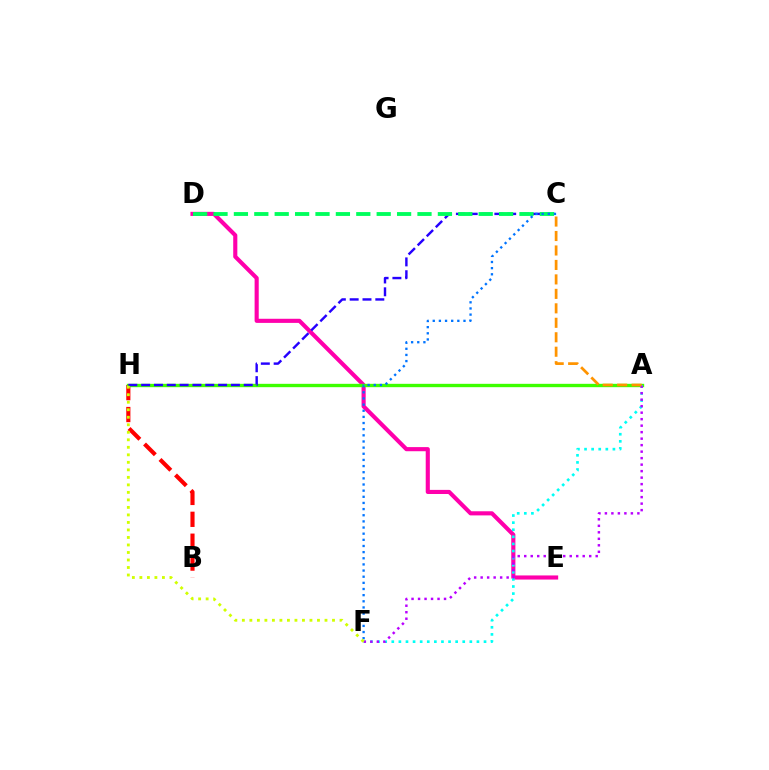{('B', 'H'): [{'color': '#ff0000', 'line_style': 'dashed', 'thickness': 2.97}], ('D', 'E'): [{'color': '#ff00ac', 'line_style': 'solid', 'thickness': 2.97}], ('A', 'H'): [{'color': '#3dff00', 'line_style': 'solid', 'thickness': 2.42}], ('C', 'H'): [{'color': '#2500ff', 'line_style': 'dashed', 'thickness': 1.74}], ('A', 'F'): [{'color': '#00fff6', 'line_style': 'dotted', 'thickness': 1.93}, {'color': '#b900ff', 'line_style': 'dotted', 'thickness': 1.77}], ('C', 'D'): [{'color': '#00ff5c', 'line_style': 'dashed', 'thickness': 2.77}], ('C', 'F'): [{'color': '#0074ff', 'line_style': 'dotted', 'thickness': 1.67}], ('F', 'H'): [{'color': '#d1ff00', 'line_style': 'dotted', 'thickness': 2.04}], ('A', 'C'): [{'color': '#ff9400', 'line_style': 'dashed', 'thickness': 1.96}]}